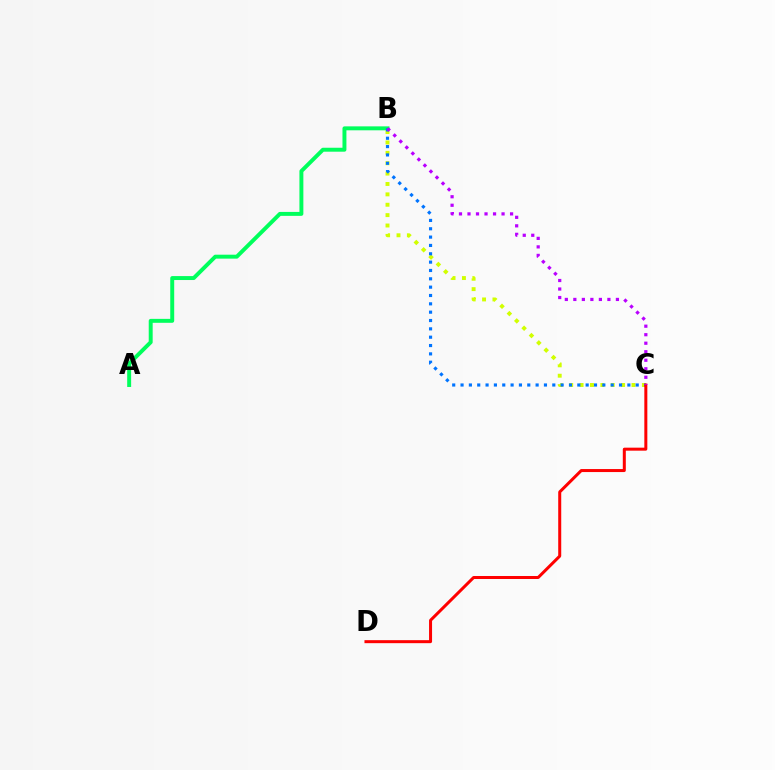{('A', 'B'): [{'color': '#00ff5c', 'line_style': 'solid', 'thickness': 2.84}], ('B', 'C'): [{'color': '#d1ff00', 'line_style': 'dotted', 'thickness': 2.82}, {'color': '#0074ff', 'line_style': 'dotted', 'thickness': 2.27}, {'color': '#b900ff', 'line_style': 'dotted', 'thickness': 2.31}], ('C', 'D'): [{'color': '#ff0000', 'line_style': 'solid', 'thickness': 2.17}]}